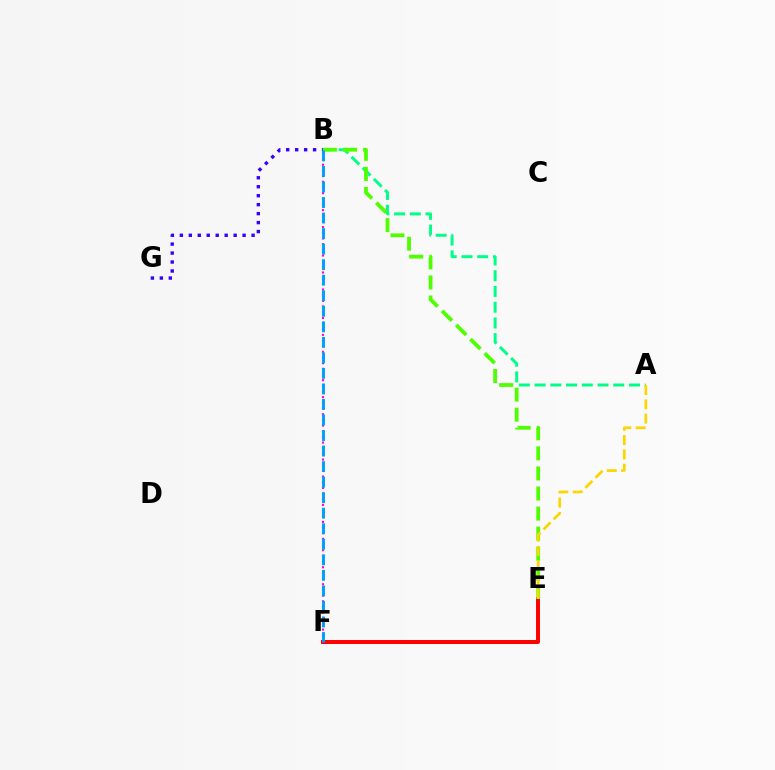{('B', 'F'): [{'color': '#ff00ed', 'line_style': 'dotted', 'thickness': 1.54}, {'color': '#009eff', 'line_style': 'dashed', 'thickness': 2.11}], ('B', 'G'): [{'color': '#3700ff', 'line_style': 'dotted', 'thickness': 2.44}], ('E', 'F'): [{'color': '#ff0000', 'line_style': 'solid', 'thickness': 2.87}], ('A', 'B'): [{'color': '#00ff86', 'line_style': 'dashed', 'thickness': 2.14}], ('B', 'E'): [{'color': '#4fff00', 'line_style': 'dashed', 'thickness': 2.73}], ('A', 'E'): [{'color': '#ffd500', 'line_style': 'dashed', 'thickness': 1.95}]}